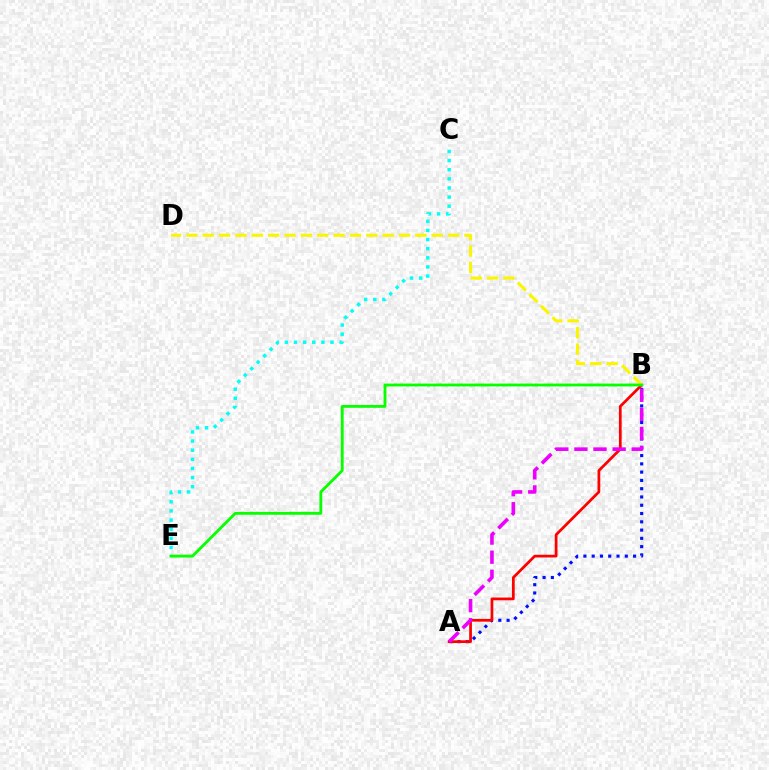{('A', 'B'): [{'color': '#0010ff', 'line_style': 'dotted', 'thickness': 2.25}, {'color': '#ff0000', 'line_style': 'solid', 'thickness': 1.97}, {'color': '#ee00ff', 'line_style': 'dashed', 'thickness': 2.6}], ('C', 'E'): [{'color': '#00fff6', 'line_style': 'dotted', 'thickness': 2.48}], ('B', 'D'): [{'color': '#fcf500', 'line_style': 'dashed', 'thickness': 2.22}], ('B', 'E'): [{'color': '#08ff00', 'line_style': 'solid', 'thickness': 2.04}]}